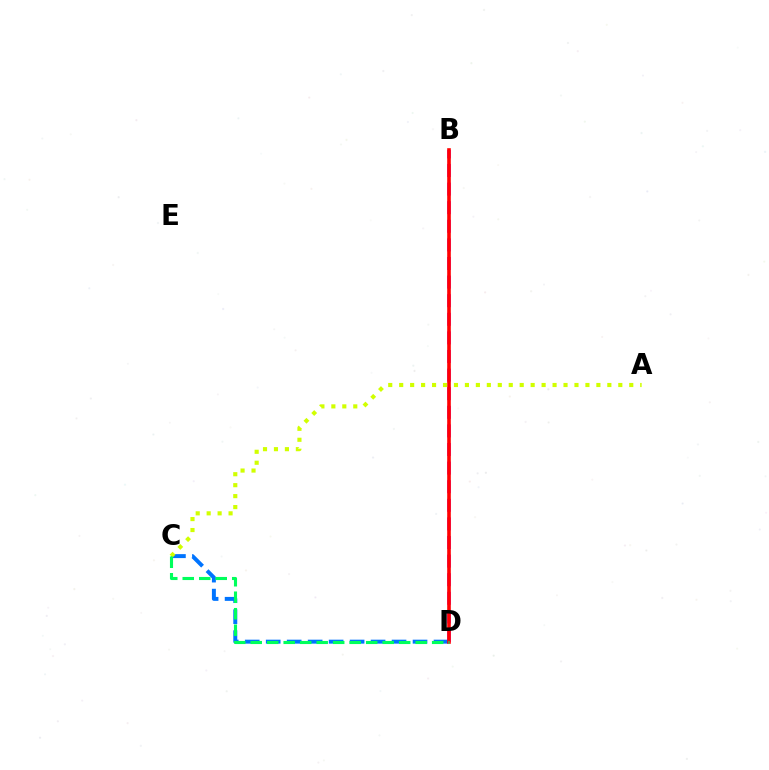{('B', 'D'): [{'color': '#b900ff', 'line_style': 'dashed', 'thickness': 2.53}, {'color': '#ff0000', 'line_style': 'solid', 'thickness': 2.59}], ('C', 'D'): [{'color': '#0074ff', 'line_style': 'dashed', 'thickness': 2.85}, {'color': '#00ff5c', 'line_style': 'dashed', 'thickness': 2.24}], ('A', 'C'): [{'color': '#d1ff00', 'line_style': 'dotted', 'thickness': 2.98}]}